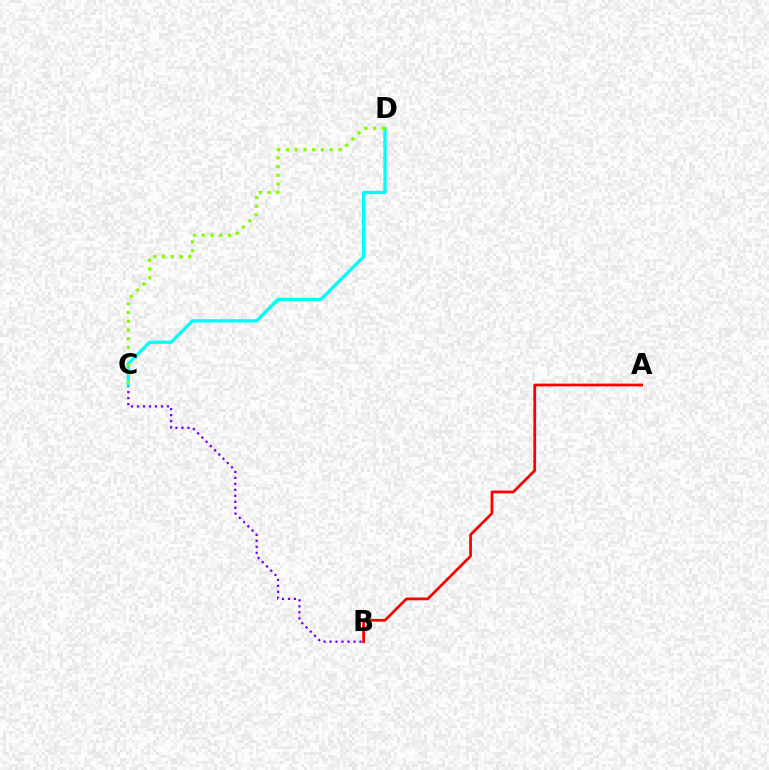{('B', 'C'): [{'color': '#7200ff', 'line_style': 'dotted', 'thickness': 1.63}], ('C', 'D'): [{'color': '#00fff6', 'line_style': 'solid', 'thickness': 2.37}, {'color': '#84ff00', 'line_style': 'dotted', 'thickness': 2.37}], ('A', 'B'): [{'color': '#ff0000', 'line_style': 'solid', 'thickness': 1.98}]}